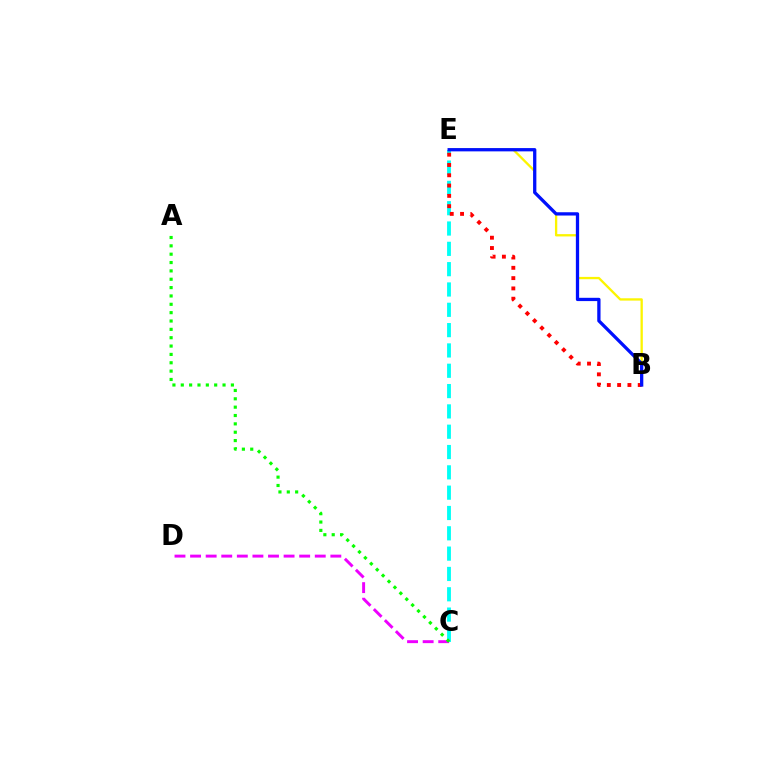{('C', 'D'): [{'color': '#ee00ff', 'line_style': 'dashed', 'thickness': 2.12}], ('C', 'E'): [{'color': '#00fff6', 'line_style': 'dashed', 'thickness': 2.76}], ('A', 'C'): [{'color': '#08ff00', 'line_style': 'dotted', 'thickness': 2.27}], ('B', 'E'): [{'color': '#fcf500', 'line_style': 'solid', 'thickness': 1.67}, {'color': '#ff0000', 'line_style': 'dotted', 'thickness': 2.8}, {'color': '#0010ff', 'line_style': 'solid', 'thickness': 2.36}]}